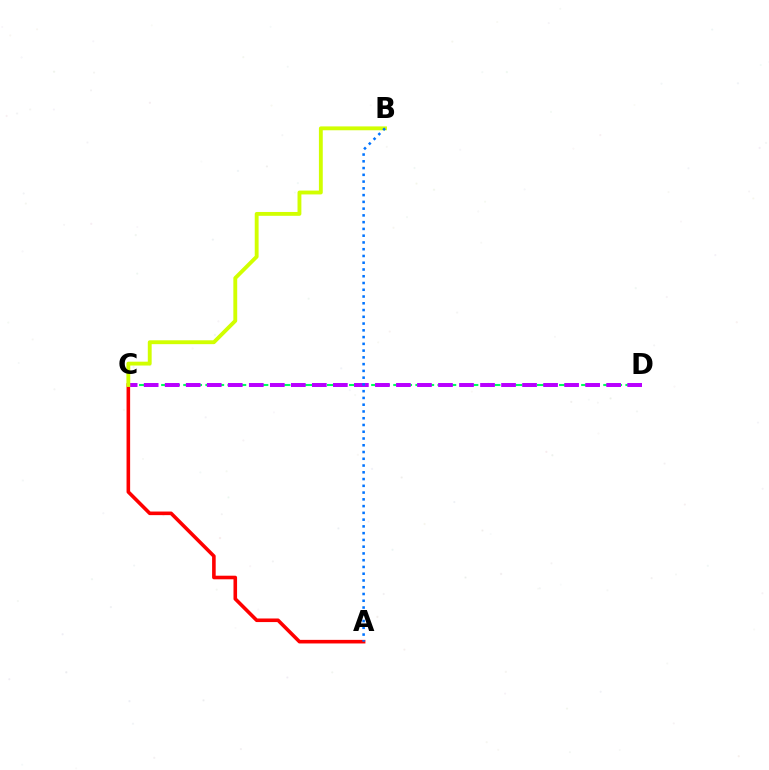{('C', 'D'): [{'color': '#00ff5c', 'line_style': 'dashed', 'thickness': 1.5}, {'color': '#b900ff', 'line_style': 'dashed', 'thickness': 2.86}], ('A', 'C'): [{'color': '#ff0000', 'line_style': 'solid', 'thickness': 2.58}], ('B', 'C'): [{'color': '#d1ff00', 'line_style': 'solid', 'thickness': 2.78}], ('A', 'B'): [{'color': '#0074ff', 'line_style': 'dotted', 'thickness': 1.84}]}